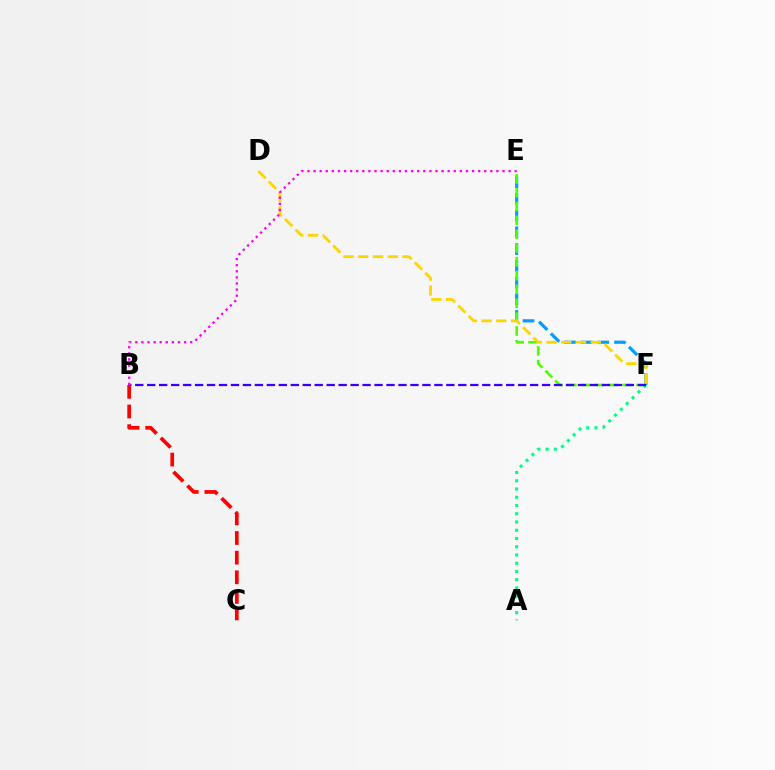{('E', 'F'): [{'color': '#009eff', 'line_style': 'dashed', 'thickness': 2.27}, {'color': '#4fff00', 'line_style': 'dashed', 'thickness': 1.88}], ('B', 'C'): [{'color': '#ff0000', 'line_style': 'dashed', 'thickness': 2.67}], ('A', 'F'): [{'color': '#00ff86', 'line_style': 'dotted', 'thickness': 2.24}], ('B', 'F'): [{'color': '#3700ff', 'line_style': 'dashed', 'thickness': 1.63}], ('D', 'F'): [{'color': '#ffd500', 'line_style': 'dashed', 'thickness': 2.01}], ('B', 'E'): [{'color': '#ff00ed', 'line_style': 'dotted', 'thickness': 1.66}]}